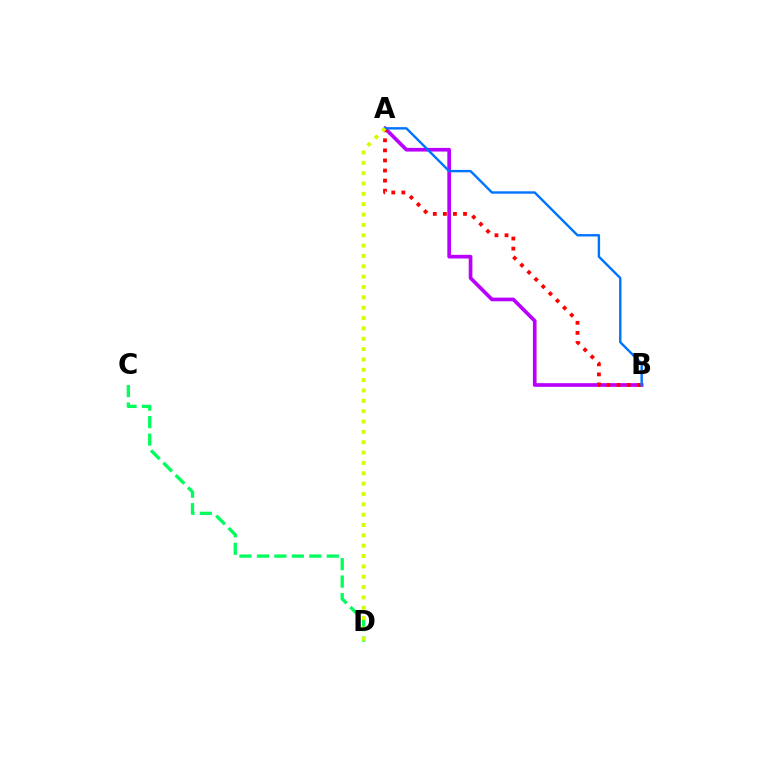{('C', 'D'): [{'color': '#00ff5c', 'line_style': 'dashed', 'thickness': 2.37}], ('A', 'B'): [{'color': '#b900ff', 'line_style': 'solid', 'thickness': 2.65}, {'color': '#ff0000', 'line_style': 'dotted', 'thickness': 2.74}, {'color': '#0074ff', 'line_style': 'solid', 'thickness': 1.73}], ('A', 'D'): [{'color': '#d1ff00', 'line_style': 'dotted', 'thickness': 2.81}]}